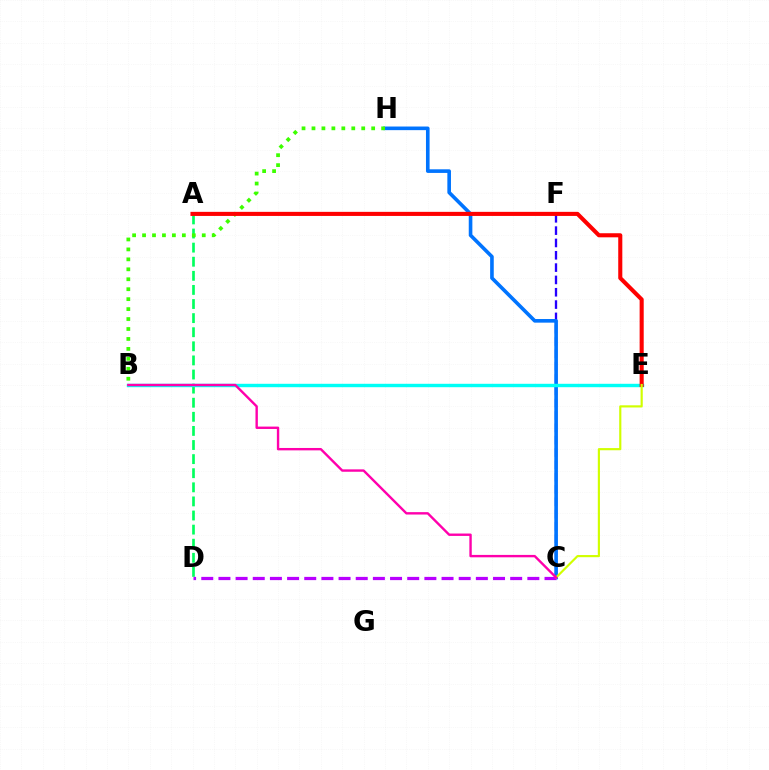{('C', 'F'): [{'color': '#2500ff', 'line_style': 'dashed', 'thickness': 1.67}], ('C', 'H'): [{'color': '#0074ff', 'line_style': 'solid', 'thickness': 2.61}], ('A', 'D'): [{'color': '#00ff5c', 'line_style': 'dashed', 'thickness': 1.92}], ('A', 'F'): [{'color': '#ff9400', 'line_style': 'solid', 'thickness': 1.66}], ('B', 'E'): [{'color': '#00fff6', 'line_style': 'solid', 'thickness': 2.46}], ('B', 'H'): [{'color': '#3dff00', 'line_style': 'dotted', 'thickness': 2.7}], ('A', 'E'): [{'color': '#ff0000', 'line_style': 'solid', 'thickness': 2.94}], ('C', 'D'): [{'color': '#b900ff', 'line_style': 'dashed', 'thickness': 2.33}], ('C', 'E'): [{'color': '#d1ff00', 'line_style': 'solid', 'thickness': 1.56}], ('B', 'C'): [{'color': '#ff00ac', 'line_style': 'solid', 'thickness': 1.72}]}